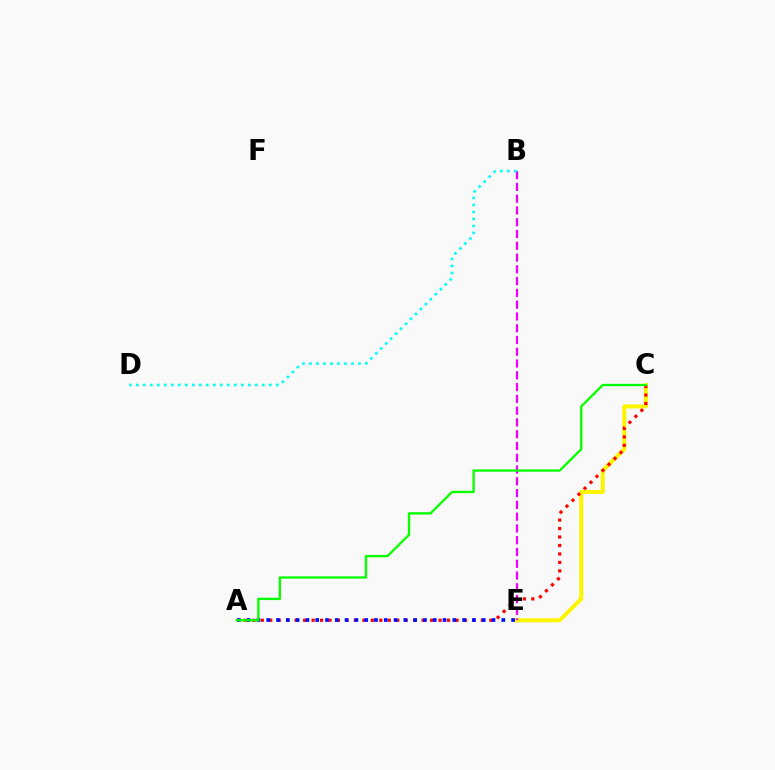{('C', 'E'): [{'color': '#fcf500', 'line_style': 'solid', 'thickness': 2.91}], ('B', 'E'): [{'color': '#ee00ff', 'line_style': 'dashed', 'thickness': 1.6}], ('A', 'C'): [{'color': '#ff0000', 'line_style': 'dotted', 'thickness': 2.3}, {'color': '#08ff00', 'line_style': 'solid', 'thickness': 1.68}], ('A', 'E'): [{'color': '#0010ff', 'line_style': 'dotted', 'thickness': 2.66}], ('B', 'D'): [{'color': '#00fff6', 'line_style': 'dotted', 'thickness': 1.9}]}